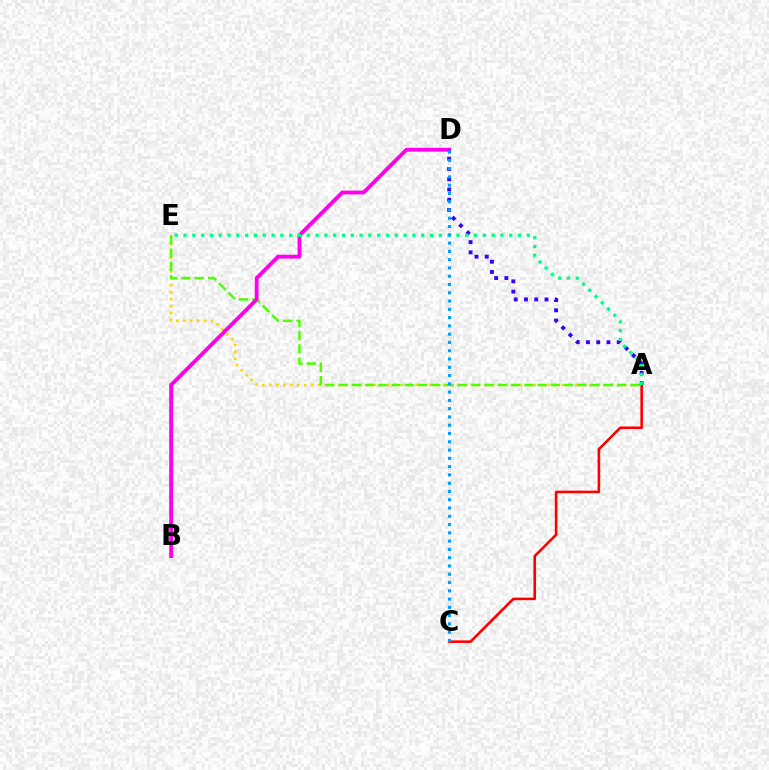{('A', 'C'): [{'color': '#ff0000', 'line_style': 'solid', 'thickness': 1.87}], ('A', 'E'): [{'color': '#ffd500', 'line_style': 'dotted', 'thickness': 1.89}, {'color': '#4fff00', 'line_style': 'dashed', 'thickness': 1.8}, {'color': '#00ff86', 'line_style': 'dotted', 'thickness': 2.39}], ('B', 'D'): [{'color': '#ff00ed', 'line_style': 'solid', 'thickness': 2.77}], ('A', 'D'): [{'color': '#3700ff', 'line_style': 'dotted', 'thickness': 2.78}], ('C', 'D'): [{'color': '#009eff', 'line_style': 'dotted', 'thickness': 2.25}]}